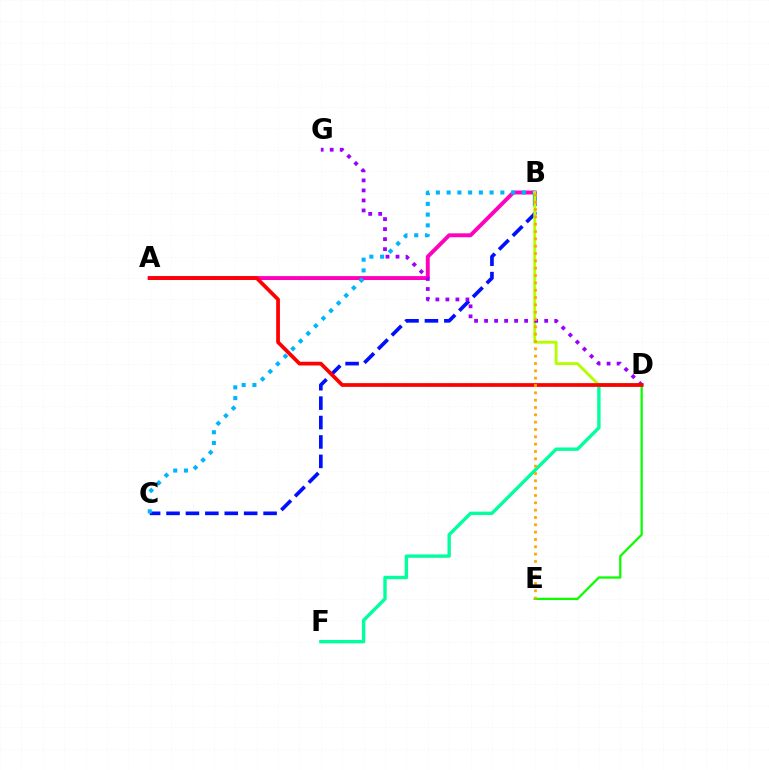{('D', 'F'): [{'color': '#00ff9d', 'line_style': 'solid', 'thickness': 2.43}], ('A', 'B'): [{'color': '#ff00bd', 'line_style': 'solid', 'thickness': 2.81}], ('B', 'C'): [{'color': '#0010ff', 'line_style': 'dashed', 'thickness': 2.64}, {'color': '#00b5ff', 'line_style': 'dotted', 'thickness': 2.92}], ('D', 'E'): [{'color': '#08ff00', 'line_style': 'solid', 'thickness': 1.62}], ('B', 'D'): [{'color': '#b3ff00', 'line_style': 'solid', 'thickness': 2.07}], ('D', 'G'): [{'color': '#9b00ff', 'line_style': 'dotted', 'thickness': 2.72}], ('A', 'D'): [{'color': '#ff0000', 'line_style': 'solid', 'thickness': 2.69}], ('B', 'E'): [{'color': '#ffa500', 'line_style': 'dotted', 'thickness': 1.99}]}